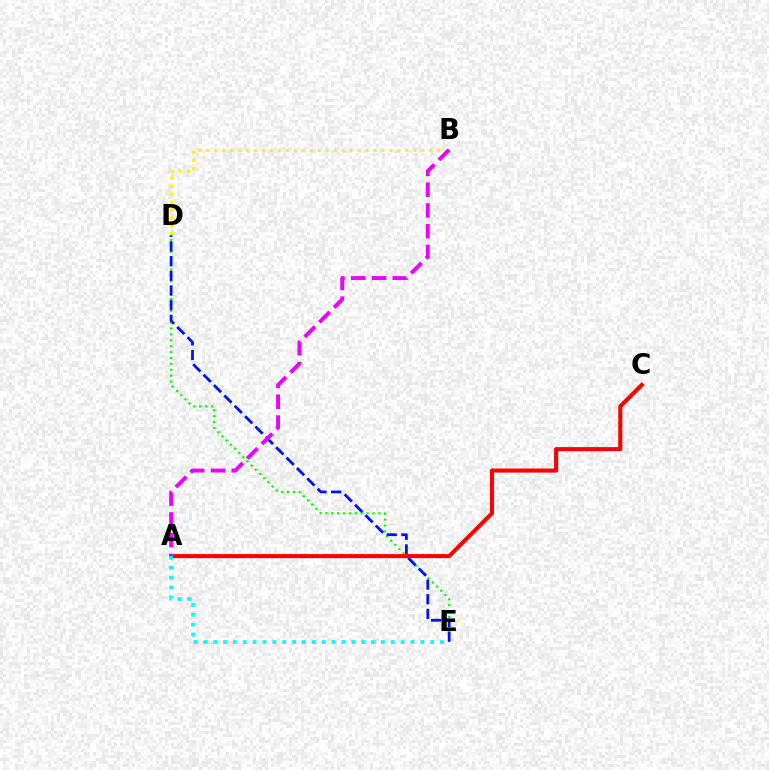{('D', 'E'): [{'color': '#08ff00', 'line_style': 'dotted', 'thickness': 1.6}, {'color': '#0010ff', 'line_style': 'dashed', 'thickness': 1.99}], ('B', 'D'): [{'color': '#fcf500', 'line_style': 'dotted', 'thickness': 2.17}], ('A', 'C'): [{'color': '#ff0000', 'line_style': 'solid', 'thickness': 2.93}], ('A', 'E'): [{'color': '#00fff6', 'line_style': 'dotted', 'thickness': 2.68}], ('A', 'B'): [{'color': '#ee00ff', 'line_style': 'dashed', 'thickness': 2.82}]}